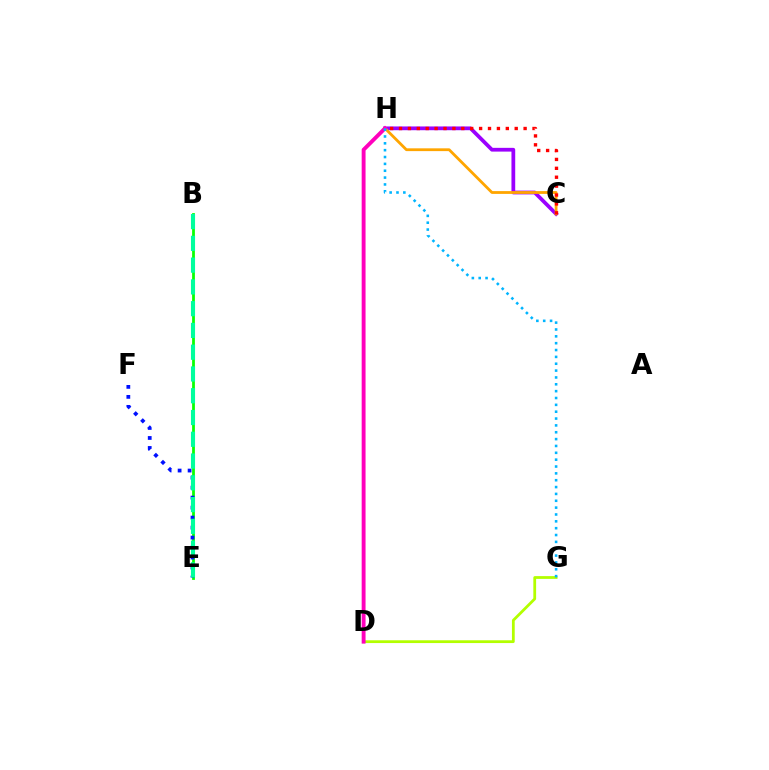{('D', 'G'): [{'color': '#b3ff00', 'line_style': 'solid', 'thickness': 2.0}], ('C', 'H'): [{'color': '#9b00ff', 'line_style': 'solid', 'thickness': 2.7}, {'color': '#ffa500', 'line_style': 'solid', 'thickness': 2.01}, {'color': '#ff0000', 'line_style': 'dotted', 'thickness': 2.42}], ('B', 'E'): [{'color': '#08ff00', 'line_style': 'solid', 'thickness': 1.99}, {'color': '#00ff9d', 'line_style': 'dashed', 'thickness': 2.96}], ('E', 'F'): [{'color': '#0010ff', 'line_style': 'dotted', 'thickness': 2.71}], ('D', 'H'): [{'color': '#ff00bd', 'line_style': 'solid', 'thickness': 2.79}], ('G', 'H'): [{'color': '#00b5ff', 'line_style': 'dotted', 'thickness': 1.86}]}